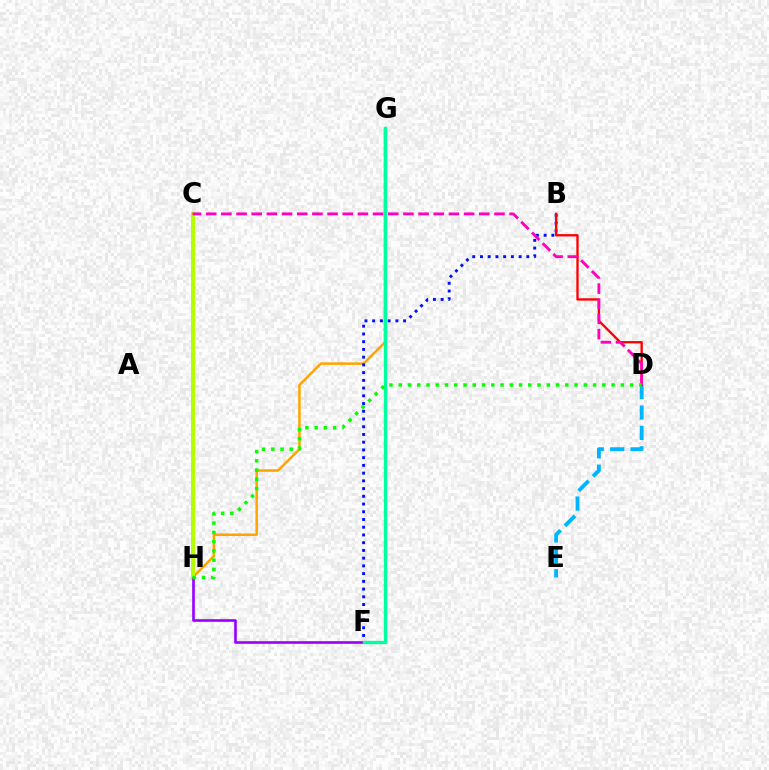{('G', 'H'): [{'color': '#ffa500', 'line_style': 'solid', 'thickness': 1.82}], ('C', 'H'): [{'color': '#b3ff00', 'line_style': 'solid', 'thickness': 2.85}], ('B', 'F'): [{'color': '#0010ff', 'line_style': 'dotted', 'thickness': 2.1}], ('F', 'H'): [{'color': '#9b00ff', 'line_style': 'solid', 'thickness': 1.9}], ('D', 'E'): [{'color': '#00b5ff', 'line_style': 'dashed', 'thickness': 2.77}], ('F', 'G'): [{'color': '#00ff9d', 'line_style': 'solid', 'thickness': 2.39}], ('B', 'D'): [{'color': '#ff0000', 'line_style': 'solid', 'thickness': 1.68}], ('C', 'D'): [{'color': '#ff00bd', 'line_style': 'dashed', 'thickness': 2.06}], ('D', 'H'): [{'color': '#08ff00', 'line_style': 'dotted', 'thickness': 2.51}]}